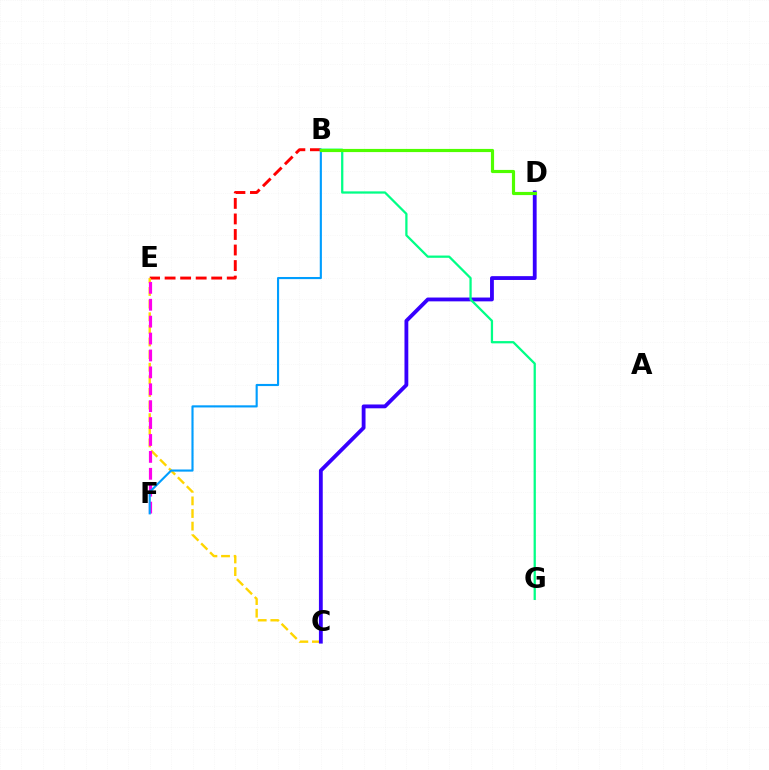{('B', 'E'): [{'color': '#ff0000', 'line_style': 'dashed', 'thickness': 2.11}], ('C', 'E'): [{'color': '#ffd500', 'line_style': 'dashed', 'thickness': 1.71}], ('C', 'D'): [{'color': '#3700ff', 'line_style': 'solid', 'thickness': 2.75}], ('E', 'F'): [{'color': '#ff00ed', 'line_style': 'dashed', 'thickness': 2.3}], ('B', 'G'): [{'color': '#00ff86', 'line_style': 'solid', 'thickness': 1.63}], ('B', 'F'): [{'color': '#009eff', 'line_style': 'solid', 'thickness': 1.54}], ('B', 'D'): [{'color': '#4fff00', 'line_style': 'solid', 'thickness': 2.28}]}